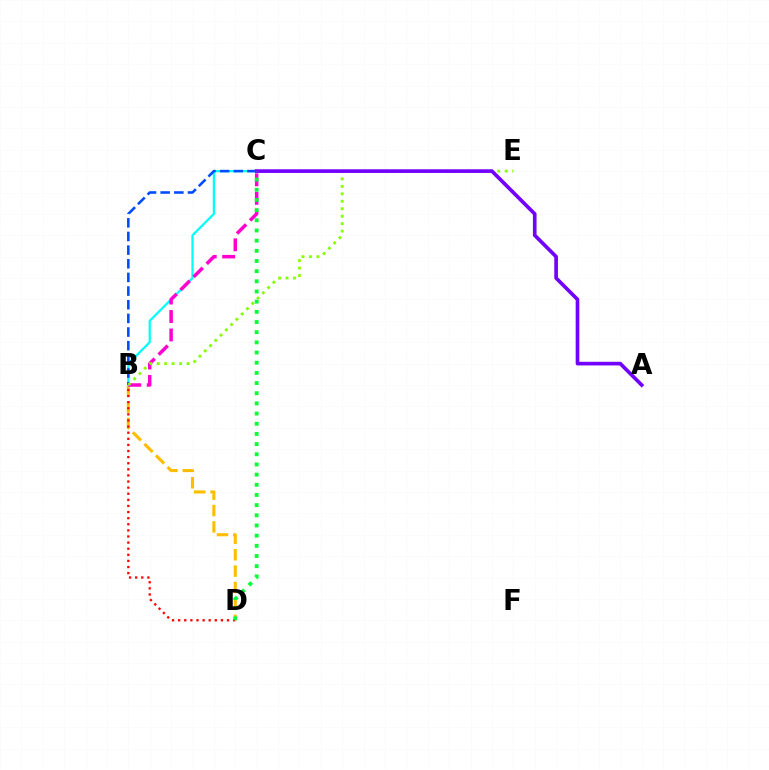{('B', 'D'): [{'color': '#ffbd00', 'line_style': 'dashed', 'thickness': 2.23}, {'color': '#ff0000', 'line_style': 'dotted', 'thickness': 1.66}], ('B', 'C'): [{'color': '#00fff6', 'line_style': 'solid', 'thickness': 1.62}, {'color': '#ff00cf', 'line_style': 'dashed', 'thickness': 2.51}, {'color': '#004bff', 'line_style': 'dashed', 'thickness': 1.85}], ('B', 'E'): [{'color': '#84ff00', 'line_style': 'dotted', 'thickness': 2.03}], ('A', 'C'): [{'color': '#7200ff', 'line_style': 'solid', 'thickness': 2.64}], ('C', 'D'): [{'color': '#00ff39', 'line_style': 'dotted', 'thickness': 2.76}]}